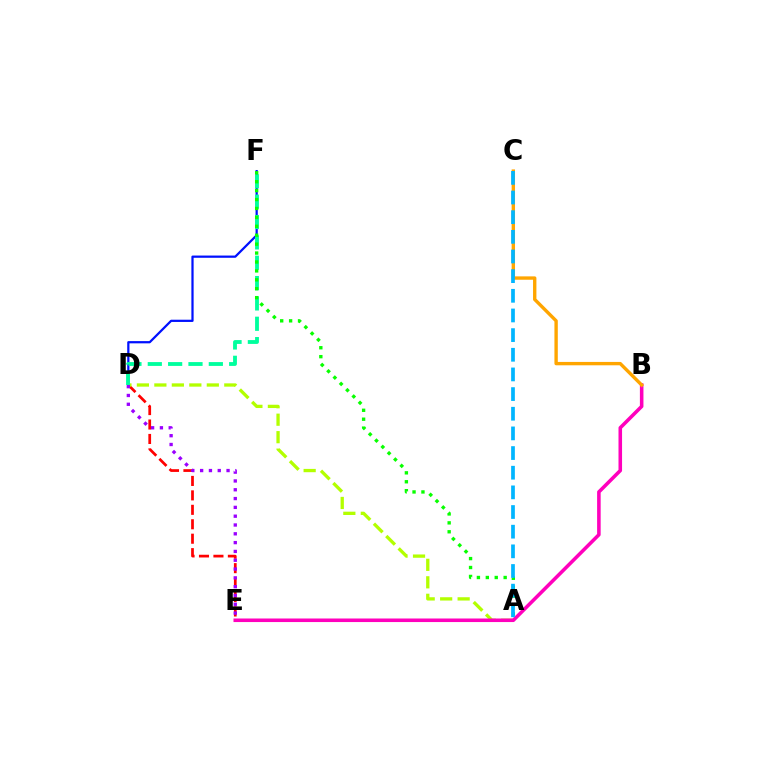{('D', 'F'): [{'color': '#0010ff', 'line_style': 'solid', 'thickness': 1.61}, {'color': '#00ff9d', 'line_style': 'dashed', 'thickness': 2.76}], ('D', 'E'): [{'color': '#ff0000', 'line_style': 'dashed', 'thickness': 1.96}, {'color': '#9b00ff', 'line_style': 'dotted', 'thickness': 2.39}], ('A', 'D'): [{'color': '#b3ff00', 'line_style': 'dashed', 'thickness': 2.37}], ('A', 'F'): [{'color': '#08ff00', 'line_style': 'dotted', 'thickness': 2.42}], ('B', 'E'): [{'color': '#ff00bd', 'line_style': 'solid', 'thickness': 2.56}], ('B', 'C'): [{'color': '#ffa500', 'line_style': 'solid', 'thickness': 2.43}], ('A', 'C'): [{'color': '#00b5ff', 'line_style': 'dashed', 'thickness': 2.67}]}